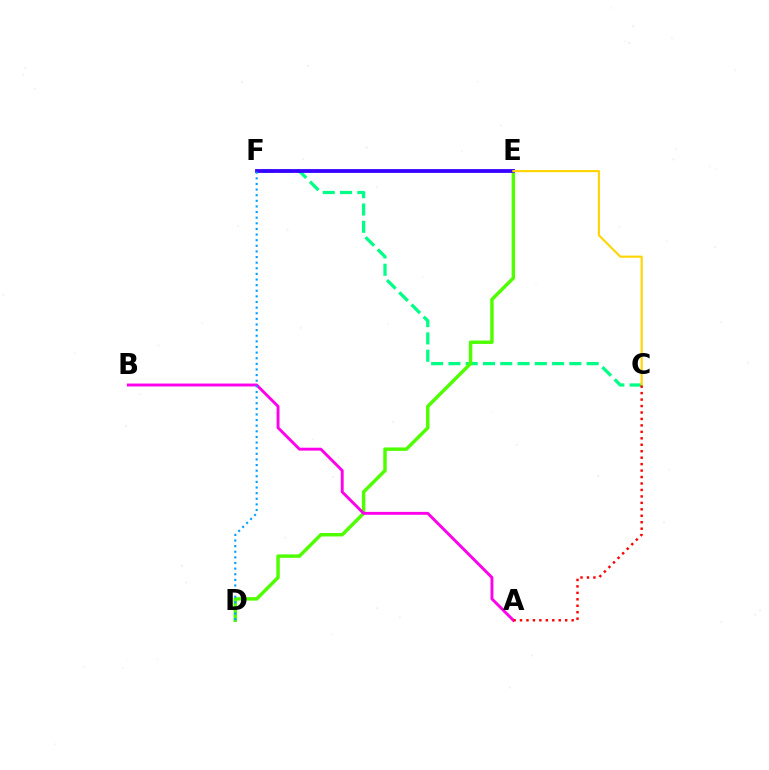{('C', 'F'): [{'color': '#00ff86', 'line_style': 'dashed', 'thickness': 2.35}], ('D', 'E'): [{'color': '#4fff00', 'line_style': 'solid', 'thickness': 2.48}], ('A', 'B'): [{'color': '#ff00ed', 'line_style': 'solid', 'thickness': 2.09}], ('E', 'F'): [{'color': '#3700ff', 'line_style': 'solid', 'thickness': 2.73}], ('C', 'E'): [{'color': '#ffd500', 'line_style': 'solid', 'thickness': 1.53}], ('D', 'F'): [{'color': '#009eff', 'line_style': 'dotted', 'thickness': 1.53}], ('A', 'C'): [{'color': '#ff0000', 'line_style': 'dotted', 'thickness': 1.75}]}